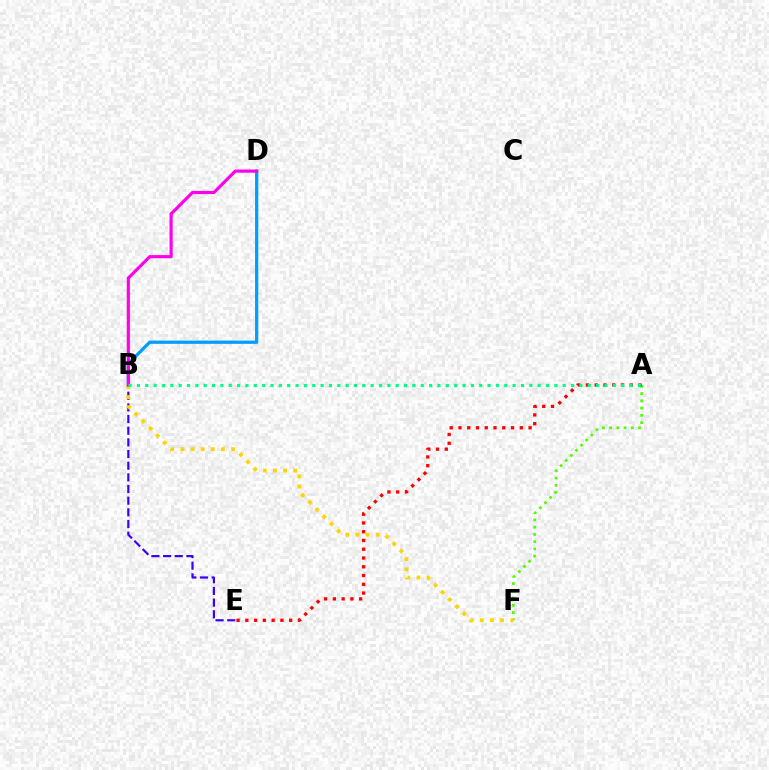{('B', 'E'): [{'color': '#3700ff', 'line_style': 'dashed', 'thickness': 1.58}], ('B', 'D'): [{'color': '#009eff', 'line_style': 'solid', 'thickness': 2.34}, {'color': '#ff00ed', 'line_style': 'solid', 'thickness': 2.27}], ('A', 'F'): [{'color': '#4fff00', 'line_style': 'dotted', 'thickness': 1.97}], ('B', 'F'): [{'color': '#ffd500', 'line_style': 'dotted', 'thickness': 2.75}], ('A', 'E'): [{'color': '#ff0000', 'line_style': 'dotted', 'thickness': 2.38}], ('A', 'B'): [{'color': '#00ff86', 'line_style': 'dotted', 'thickness': 2.27}]}